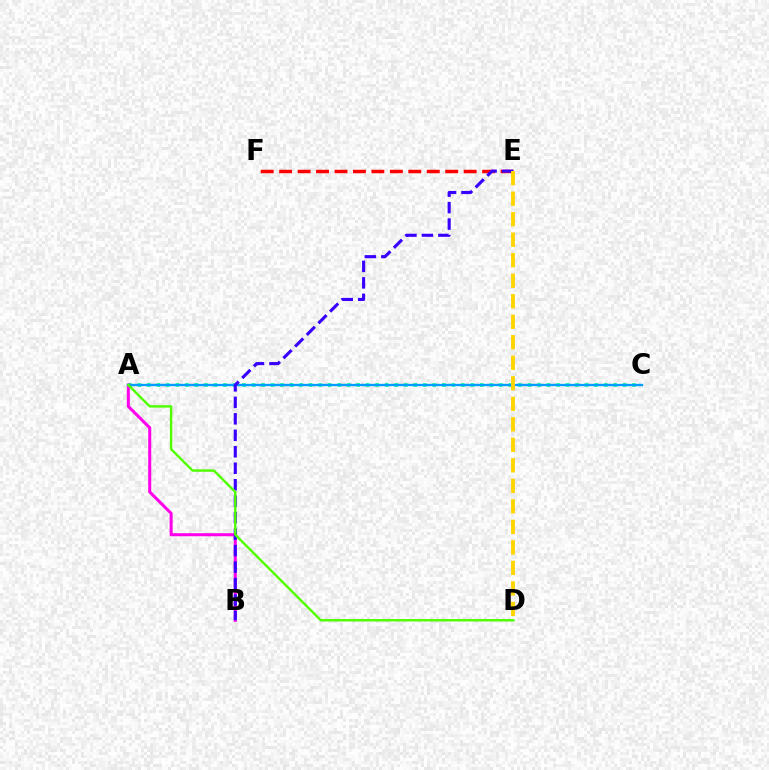{('A', 'C'): [{'color': '#00ff86', 'line_style': 'dotted', 'thickness': 2.59}, {'color': '#009eff', 'line_style': 'solid', 'thickness': 1.69}], ('A', 'B'): [{'color': '#ff00ed', 'line_style': 'solid', 'thickness': 2.19}], ('E', 'F'): [{'color': '#ff0000', 'line_style': 'dashed', 'thickness': 2.51}], ('B', 'E'): [{'color': '#3700ff', 'line_style': 'dashed', 'thickness': 2.24}], ('A', 'D'): [{'color': '#4fff00', 'line_style': 'solid', 'thickness': 1.74}], ('D', 'E'): [{'color': '#ffd500', 'line_style': 'dashed', 'thickness': 2.79}]}